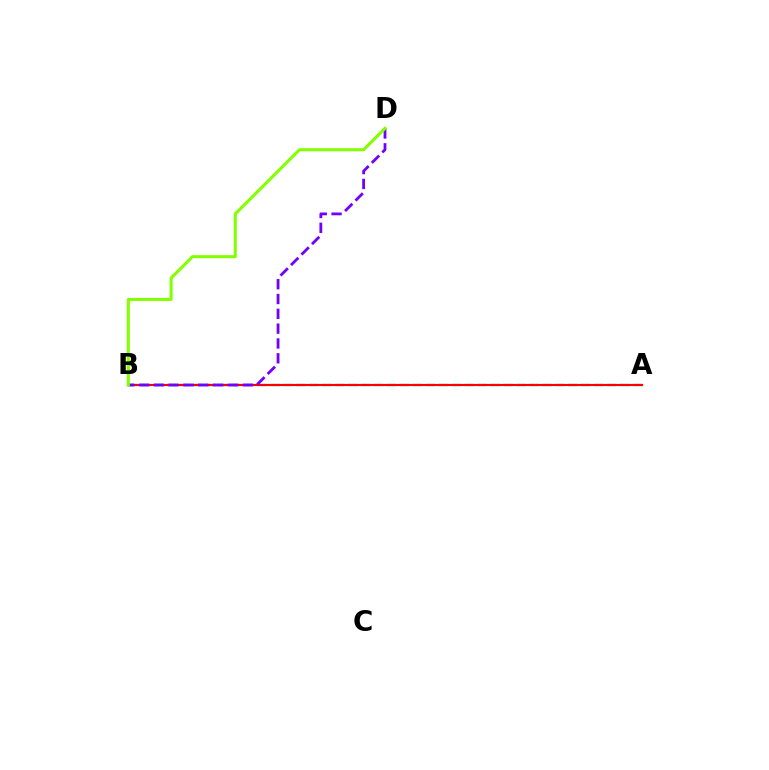{('A', 'B'): [{'color': '#00fff6', 'line_style': 'dashed', 'thickness': 1.76}, {'color': '#ff0000', 'line_style': 'solid', 'thickness': 1.56}], ('B', 'D'): [{'color': '#7200ff', 'line_style': 'dashed', 'thickness': 2.01}, {'color': '#84ff00', 'line_style': 'solid', 'thickness': 2.2}]}